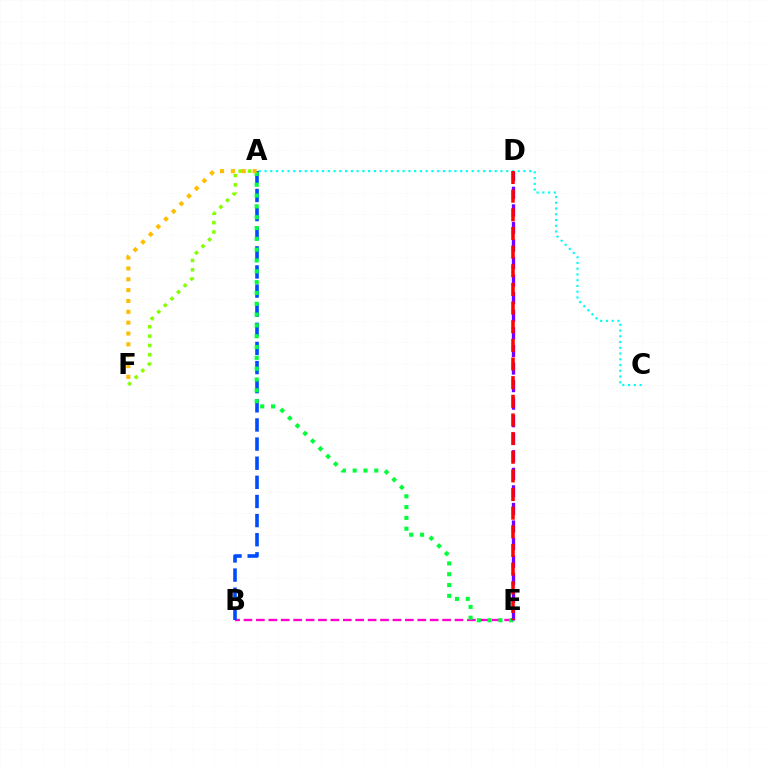{('B', 'E'): [{'color': '#ff00cf', 'line_style': 'dashed', 'thickness': 1.69}], ('A', 'C'): [{'color': '#00fff6', 'line_style': 'dotted', 'thickness': 1.56}], ('A', 'B'): [{'color': '#004bff', 'line_style': 'dashed', 'thickness': 2.6}], ('A', 'E'): [{'color': '#00ff39', 'line_style': 'dotted', 'thickness': 2.94}], ('D', 'E'): [{'color': '#7200ff', 'line_style': 'dashed', 'thickness': 2.39}, {'color': '#ff0000', 'line_style': 'dashed', 'thickness': 2.53}], ('A', 'F'): [{'color': '#ffbd00', 'line_style': 'dotted', 'thickness': 2.95}, {'color': '#84ff00', 'line_style': 'dotted', 'thickness': 2.54}]}